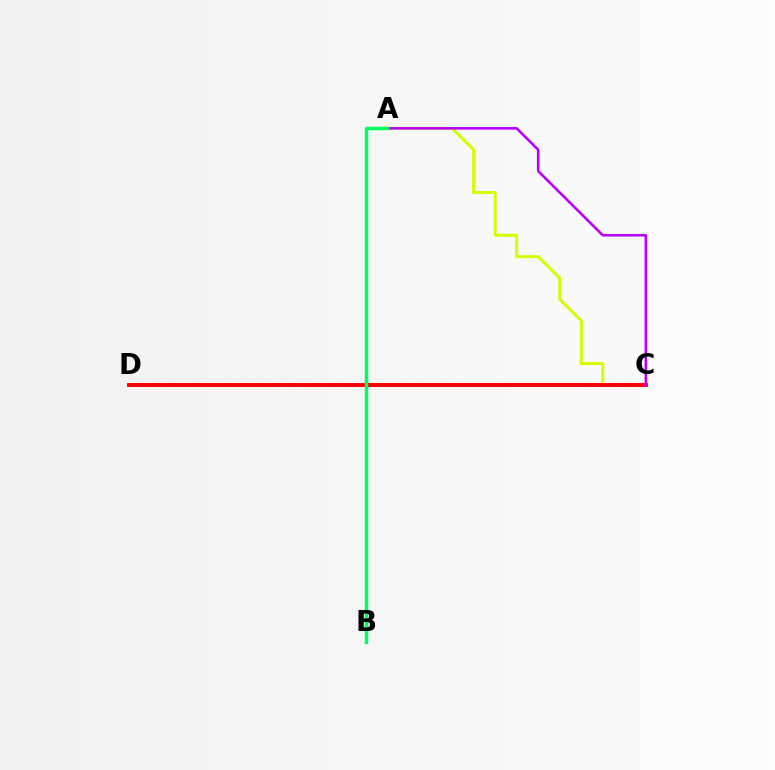{('C', 'D'): [{'color': '#0074ff', 'line_style': 'dashed', 'thickness': 2.67}, {'color': '#ff0000', 'line_style': 'solid', 'thickness': 2.81}], ('A', 'C'): [{'color': '#d1ff00', 'line_style': 'solid', 'thickness': 2.12}, {'color': '#b900ff', 'line_style': 'solid', 'thickness': 1.85}], ('A', 'B'): [{'color': '#00ff5c', 'line_style': 'solid', 'thickness': 2.51}]}